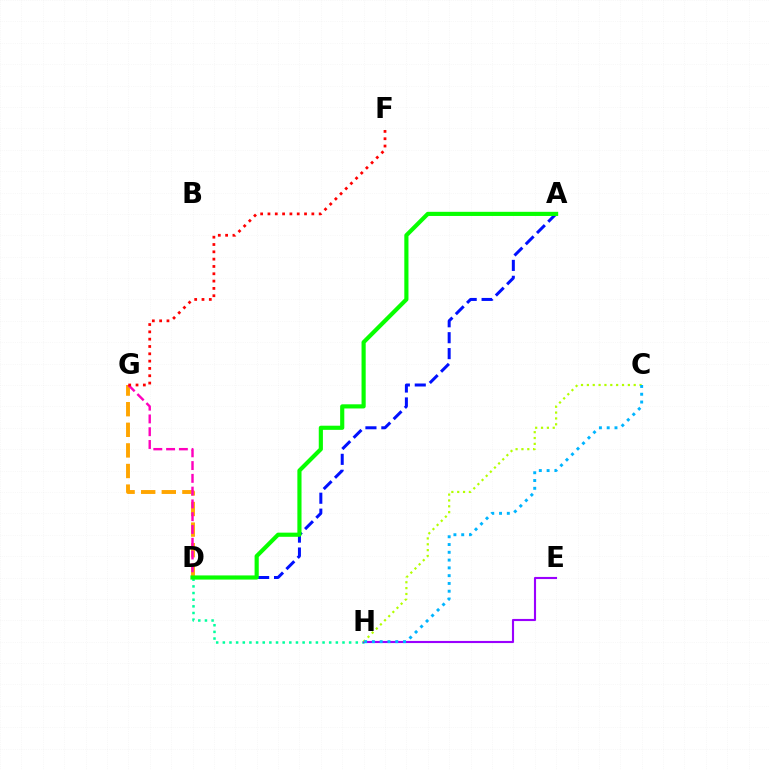{('D', 'G'): [{'color': '#ffa500', 'line_style': 'dashed', 'thickness': 2.8}, {'color': '#ff00bd', 'line_style': 'dashed', 'thickness': 1.74}], ('D', 'H'): [{'color': '#00ff9d', 'line_style': 'dotted', 'thickness': 1.81}], ('E', 'H'): [{'color': '#9b00ff', 'line_style': 'solid', 'thickness': 1.53}], ('A', 'D'): [{'color': '#0010ff', 'line_style': 'dashed', 'thickness': 2.16}, {'color': '#08ff00', 'line_style': 'solid', 'thickness': 2.99}], ('C', 'H'): [{'color': '#b3ff00', 'line_style': 'dotted', 'thickness': 1.59}, {'color': '#00b5ff', 'line_style': 'dotted', 'thickness': 2.11}], ('F', 'G'): [{'color': '#ff0000', 'line_style': 'dotted', 'thickness': 1.99}]}